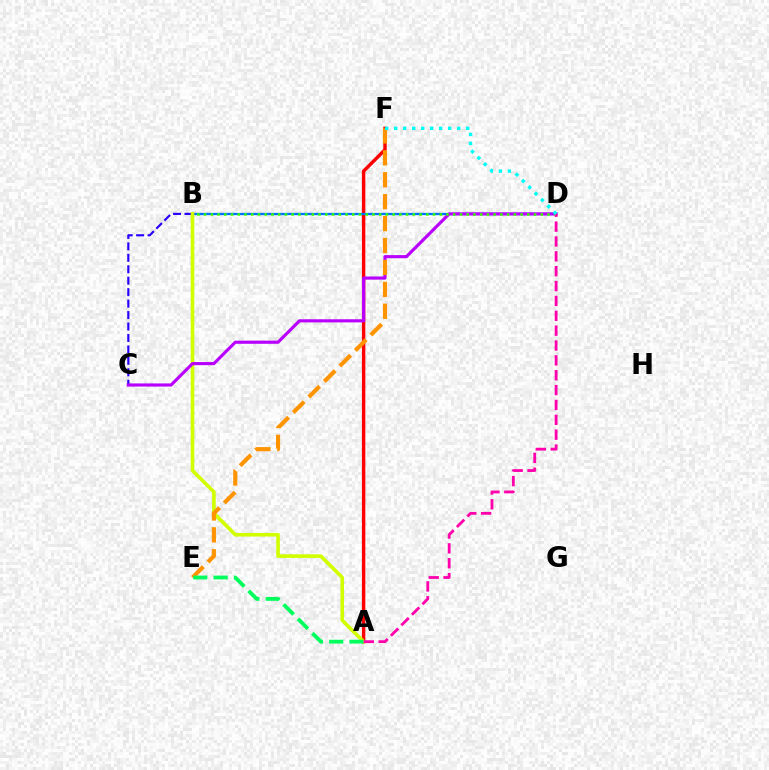{('A', 'F'): [{'color': '#ff0000', 'line_style': 'solid', 'thickness': 2.47}], ('B', 'C'): [{'color': '#2500ff', 'line_style': 'dashed', 'thickness': 1.56}], ('B', 'D'): [{'color': '#0074ff', 'line_style': 'solid', 'thickness': 1.64}, {'color': '#3dff00', 'line_style': 'dotted', 'thickness': 1.83}], ('A', 'B'): [{'color': '#d1ff00', 'line_style': 'solid', 'thickness': 2.6}], ('C', 'D'): [{'color': '#b900ff', 'line_style': 'solid', 'thickness': 2.27}], ('E', 'F'): [{'color': '#ff9400', 'line_style': 'dashed', 'thickness': 2.98}], ('A', 'E'): [{'color': '#00ff5c', 'line_style': 'dashed', 'thickness': 2.76}], ('A', 'D'): [{'color': '#ff00ac', 'line_style': 'dashed', 'thickness': 2.02}], ('D', 'F'): [{'color': '#00fff6', 'line_style': 'dotted', 'thickness': 2.44}]}